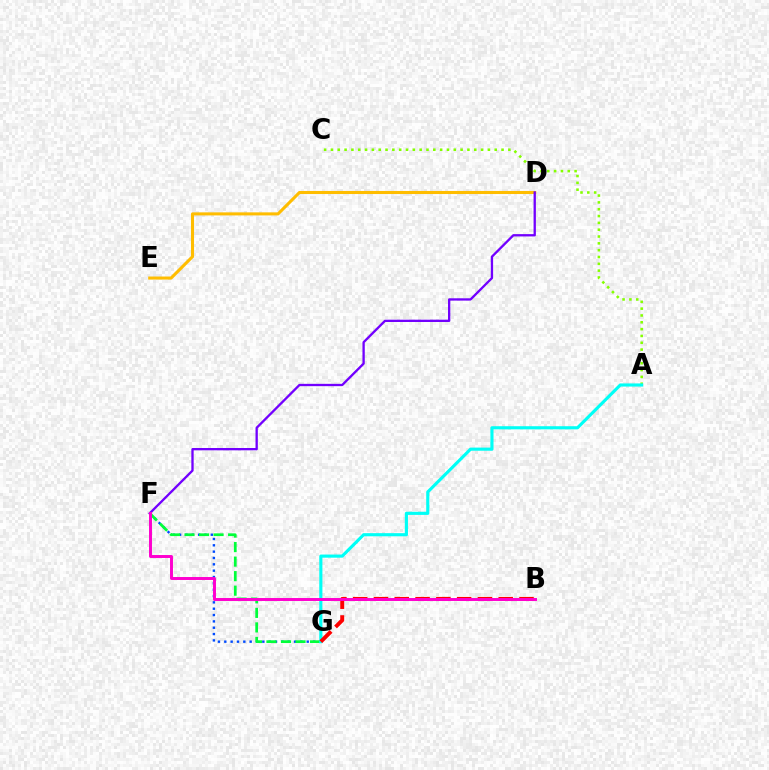{('F', 'G'): [{'color': '#004bff', 'line_style': 'dotted', 'thickness': 1.72}, {'color': '#00ff39', 'line_style': 'dashed', 'thickness': 1.97}], ('A', 'C'): [{'color': '#84ff00', 'line_style': 'dotted', 'thickness': 1.85}], ('A', 'G'): [{'color': '#00fff6', 'line_style': 'solid', 'thickness': 2.26}], ('D', 'E'): [{'color': '#ffbd00', 'line_style': 'solid', 'thickness': 2.2}], ('D', 'F'): [{'color': '#7200ff', 'line_style': 'solid', 'thickness': 1.67}], ('B', 'G'): [{'color': '#ff0000', 'line_style': 'dashed', 'thickness': 2.82}], ('B', 'F'): [{'color': '#ff00cf', 'line_style': 'solid', 'thickness': 2.13}]}